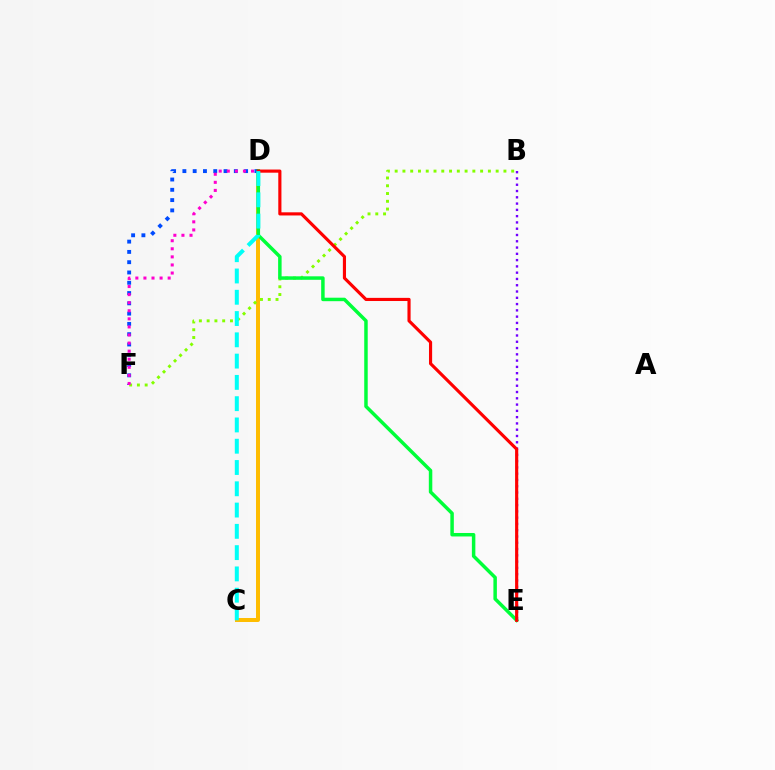{('C', 'D'): [{'color': '#ffbd00', 'line_style': 'solid', 'thickness': 2.87}, {'color': '#00fff6', 'line_style': 'dashed', 'thickness': 2.89}], ('B', 'E'): [{'color': '#7200ff', 'line_style': 'dotted', 'thickness': 1.71}], ('D', 'F'): [{'color': '#004bff', 'line_style': 'dotted', 'thickness': 2.79}, {'color': '#ff00cf', 'line_style': 'dotted', 'thickness': 2.2}], ('B', 'F'): [{'color': '#84ff00', 'line_style': 'dotted', 'thickness': 2.11}], ('D', 'E'): [{'color': '#00ff39', 'line_style': 'solid', 'thickness': 2.51}, {'color': '#ff0000', 'line_style': 'solid', 'thickness': 2.26}]}